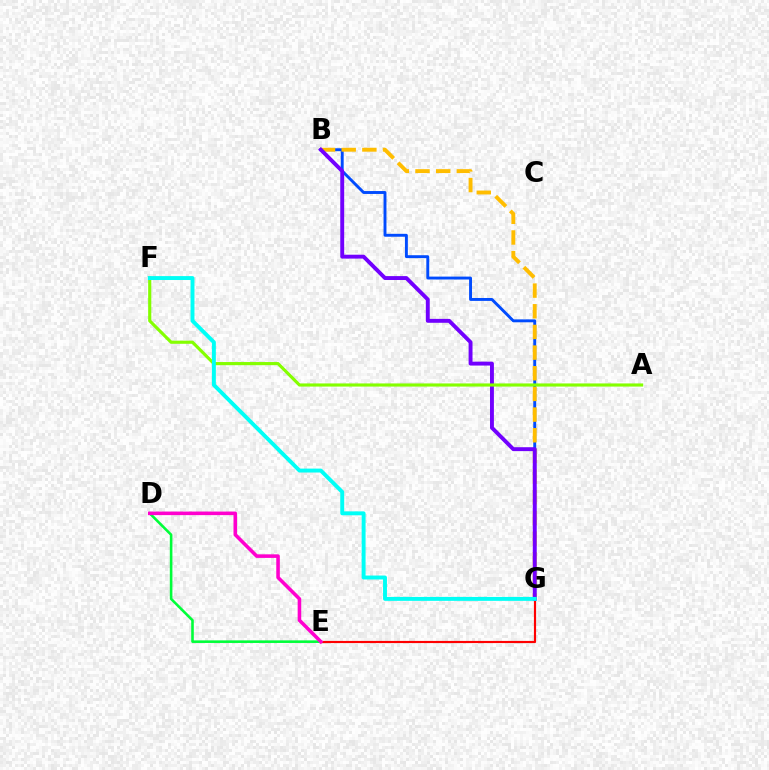{('B', 'G'): [{'color': '#004bff', 'line_style': 'solid', 'thickness': 2.09}, {'color': '#ffbd00', 'line_style': 'dashed', 'thickness': 2.81}, {'color': '#7200ff', 'line_style': 'solid', 'thickness': 2.81}], ('E', 'G'): [{'color': '#ff0000', 'line_style': 'solid', 'thickness': 1.56}], ('D', 'E'): [{'color': '#00ff39', 'line_style': 'solid', 'thickness': 1.86}, {'color': '#ff00cf', 'line_style': 'solid', 'thickness': 2.57}], ('A', 'F'): [{'color': '#84ff00', 'line_style': 'solid', 'thickness': 2.26}], ('F', 'G'): [{'color': '#00fff6', 'line_style': 'solid', 'thickness': 2.82}]}